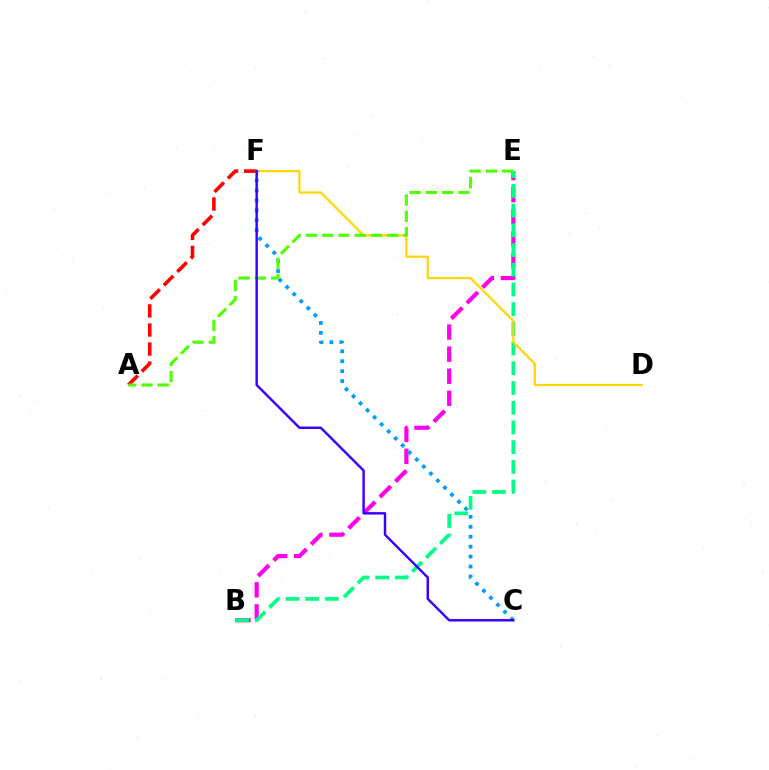{('B', 'E'): [{'color': '#ff00ed', 'line_style': 'dashed', 'thickness': 3.0}, {'color': '#00ff86', 'line_style': 'dashed', 'thickness': 2.68}], ('A', 'F'): [{'color': '#ff0000', 'line_style': 'dashed', 'thickness': 2.59}], ('D', 'F'): [{'color': '#ffd500', 'line_style': 'solid', 'thickness': 1.57}], ('C', 'F'): [{'color': '#009eff', 'line_style': 'dotted', 'thickness': 2.7}, {'color': '#3700ff', 'line_style': 'solid', 'thickness': 1.76}], ('A', 'E'): [{'color': '#4fff00', 'line_style': 'dashed', 'thickness': 2.21}]}